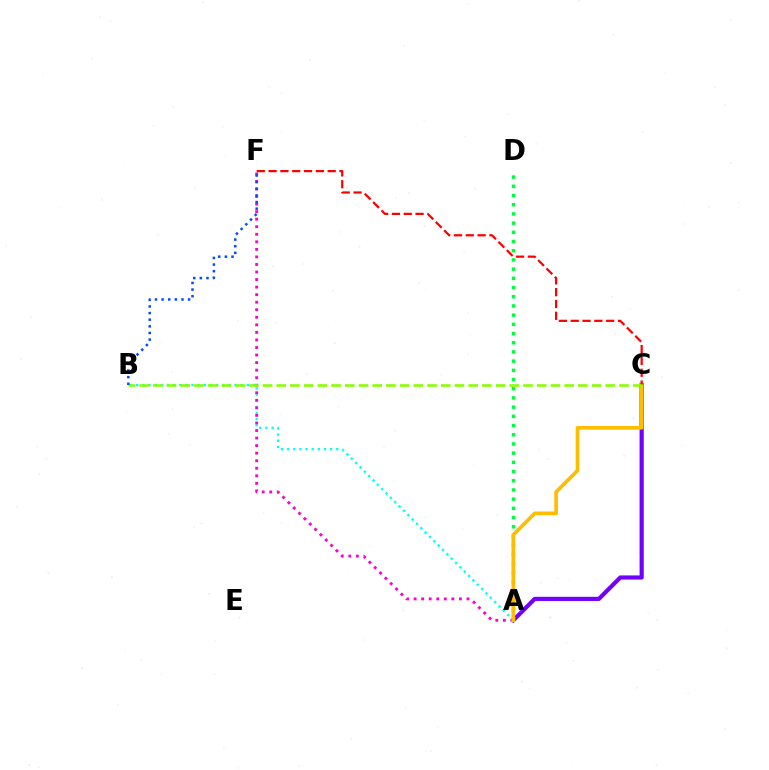{('A', 'C'): [{'color': '#7200ff', 'line_style': 'solid', 'thickness': 2.99}, {'color': '#ffbd00', 'line_style': 'solid', 'thickness': 2.66}], ('A', 'D'): [{'color': '#00ff39', 'line_style': 'dotted', 'thickness': 2.5}], ('A', 'B'): [{'color': '#00fff6', 'line_style': 'dotted', 'thickness': 1.67}], ('A', 'F'): [{'color': '#ff00cf', 'line_style': 'dotted', 'thickness': 2.05}], ('C', 'F'): [{'color': '#ff0000', 'line_style': 'dashed', 'thickness': 1.61}], ('B', 'C'): [{'color': '#84ff00', 'line_style': 'dashed', 'thickness': 1.86}], ('B', 'F'): [{'color': '#004bff', 'line_style': 'dotted', 'thickness': 1.8}]}